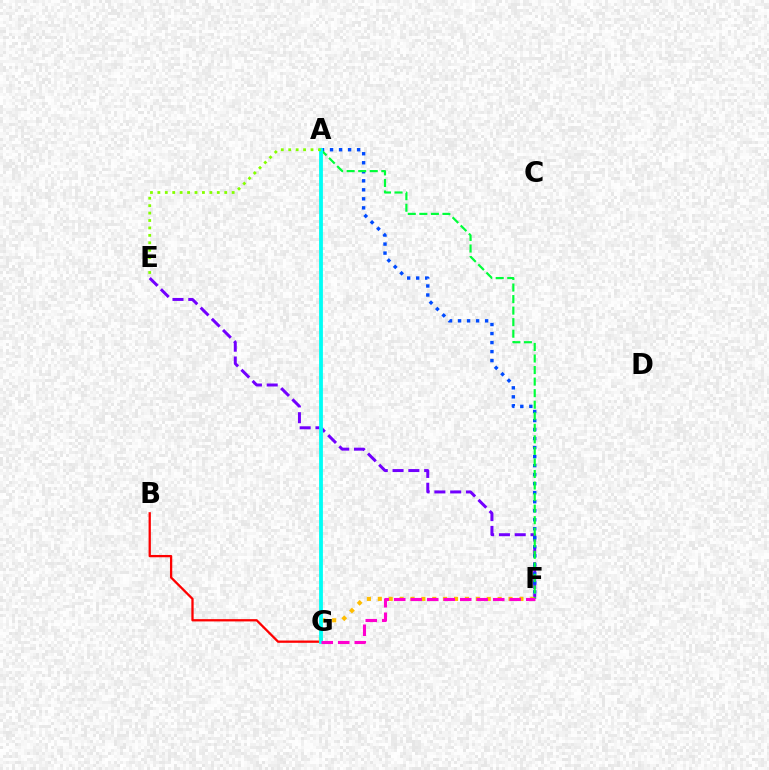{('B', 'G'): [{'color': '#ff0000', 'line_style': 'solid', 'thickness': 1.65}], ('E', 'F'): [{'color': '#7200ff', 'line_style': 'dashed', 'thickness': 2.15}], ('F', 'G'): [{'color': '#ffbd00', 'line_style': 'dotted', 'thickness': 2.96}, {'color': '#ff00cf', 'line_style': 'dashed', 'thickness': 2.24}], ('A', 'F'): [{'color': '#004bff', 'line_style': 'dotted', 'thickness': 2.45}, {'color': '#00ff39', 'line_style': 'dashed', 'thickness': 1.57}], ('A', 'G'): [{'color': '#00fff6', 'line_style': 'solid', 'thickness': 2.74}], ('A', 'E'): [{'color': '#84ff00', 'line_style': 'dotted', 'thickness': 2.02}]}